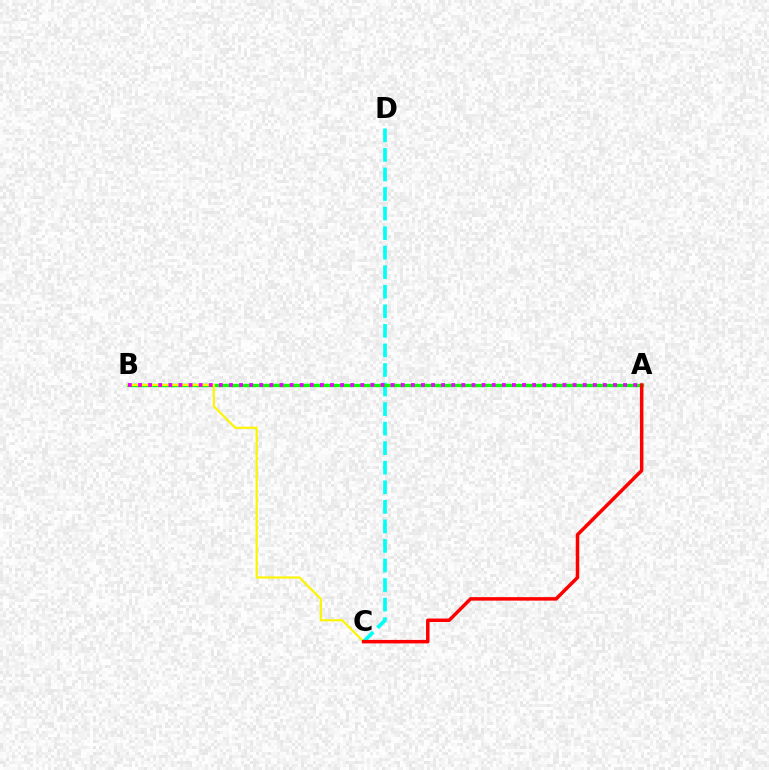{('C', 'D'): [{'color': '#00fff6', 'line_style': 'dashed', 'thickness': 2.66}], ('A', 'B'): [{'color': '#0010ff', 'line_style': 'dashed', 'thickness': 2.03}, {'color': '#08ff00', 'line_style': 'solid', 'thickness': 2.43}, {'color': '#ee00ff', 'line_style': 'dotted', 'thickness': 2.75}], ('B', 'C'): [{'color': '#fcf500', 'line_style': 'solid', 'thickness': 1.56}], ('A', 'C'): [{'color': '#ff0000', 'line_style': 'solid', 'thickness': 2.51}]}